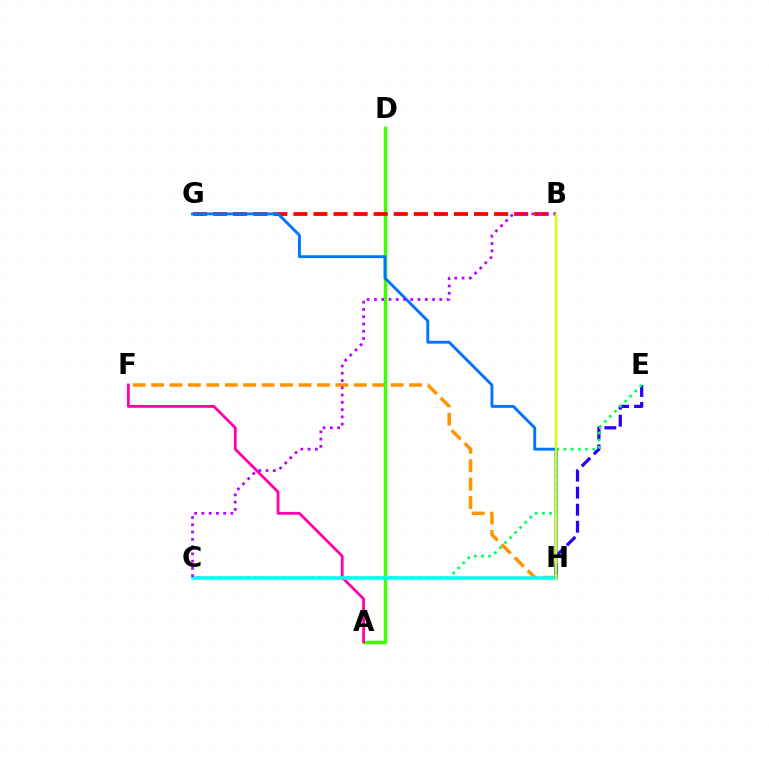{('F', 'H'): [{'color': '#ff9400', 'line_style': 'dashed', 'thickness': 2.5}], ('A', 'D'): [{'color': '#3dff00', 'line_style': 'solid', 'thickness': 2.51}], ('A', 'F'): [{'color': '#ff00ac', 'line_style': 'solid', 'thickness': 2.0}], ('E', 'H'): [{'color': '#2500ff', 'line_style': 'dashed', 'thickness': 2.31}], ('C', 'E'): [{'color': '#00ff5c', 'line_style': 'dotted', 'thickness': 1.94}], ('C', 'H'): [{'color': '#00fff6', 'line_style': 'solid', 'thickness': 2.52}], ('B', 'G'): [{'color': '#ff0000', 'line_style': 'dashed', 'thickness': 2.73}], ('G', 'H'): [{'color': '#0074ff', 'line_style': 'solid', 'thickness': 2.08}], ('B', 'C'): [{'color': '#b900ff', 'line_style': 'dotted', 'thickness': 1.97}], ('B', 'H'): [{'color': '#d1ff00', 'line_style': 'solid', 'thickness': 1.66}]}